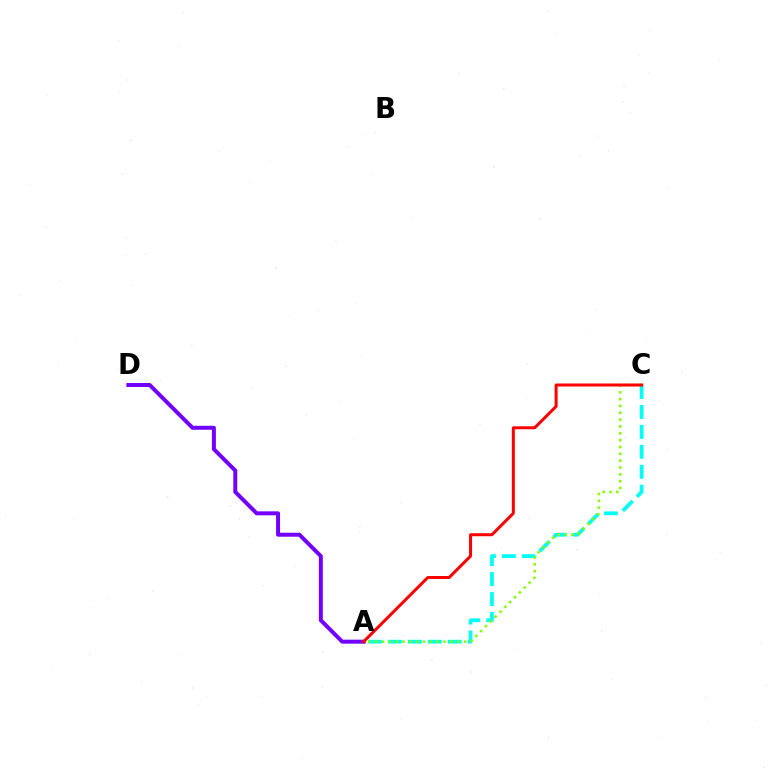{('A', 'D'): [{'color': '#7200ff', 'line_style': 'solid', 'thickness': 2.86}], ('A', 'C'): [{'color': '#00fff6', 'line_style': 'dashed', 'thickness': 2.71}, {'color': '#84ff00', 'line_style': 'dotted', 'thickness': 1.86}, {'color': '#ff0000', 'line_style': 'solid', 'thickness': 2.16}]}